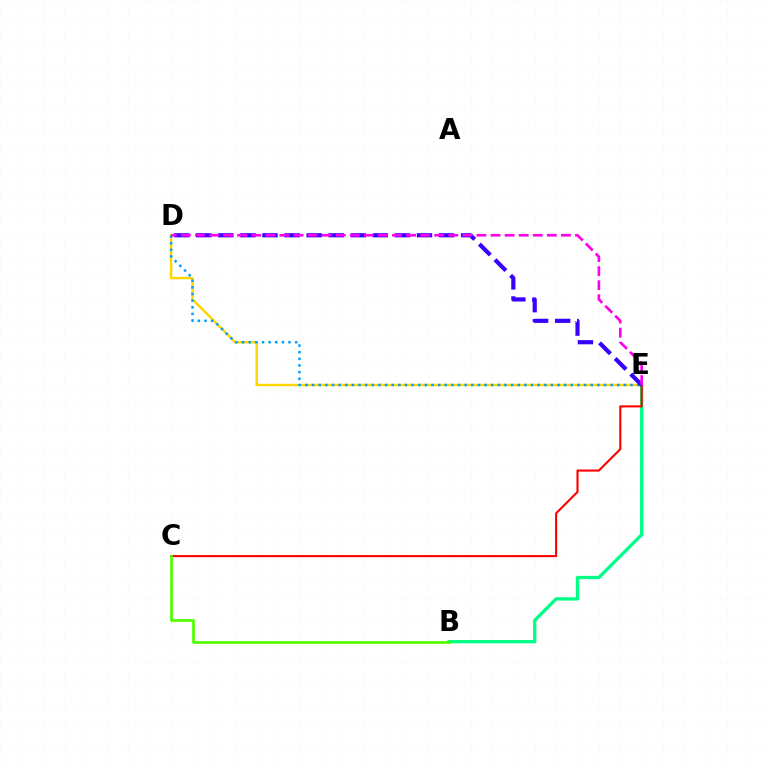{('D', 'E'): [{'color': '#ffd500', 'line_style': 'solid', 'thickness': 1.76}, {'color': '#009eff', 'line_style': 'dotted', 'thickness': 1.8}, {'color': '#3700ff', 'line_style': 'dashed', 'thickness': 3.0}, {'color': '#ff00ed', 'line_style': 'dashed', 'thickness': 1.91}], ('B', 'E'): [{'color': '#00ff86', 'line_style': 'solid', 'thickness': 2.38}], ('C', 'E'): [{'color': '#ff0000', 'line_style': 'solid', 'thickness': 1.51}], ('B', 'C'): [{'color': '#4fff00', 'line_style': 'solid', 'thickness': 1.94}]}